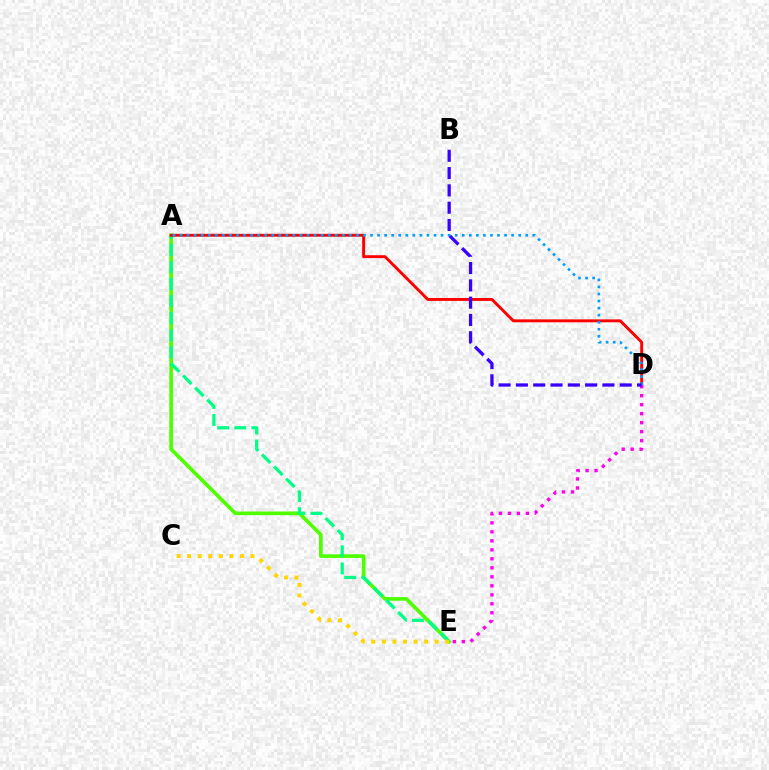{('A', 'E'): [{'color': '#4fff00', 'line_style': 'solid', 'thickness': 2.64}, {'color': '#00ff86', 'line_style': 'dashed', 'thickness': 2.32}], ('A', 'D'): [{'color': '#ff0000', 'line_style': 'solid', 'thickness': 2.1}, {'color': '#009eff', 'line_style': 'dotted', 'thickness': 1.92}], ('D', 'E'): [{'color': '#ff00ed', 'line_style': 'dotted', 'thickness': 2.44}], ('C', 'E'): [{'color': '#ffd500', 'line_style': 'dotted', 'thickness': 2.87}], ('B', 'D'): [{'color': '#3700ff', 'line_style': 'dashed', 'thickness': 2.35}]}